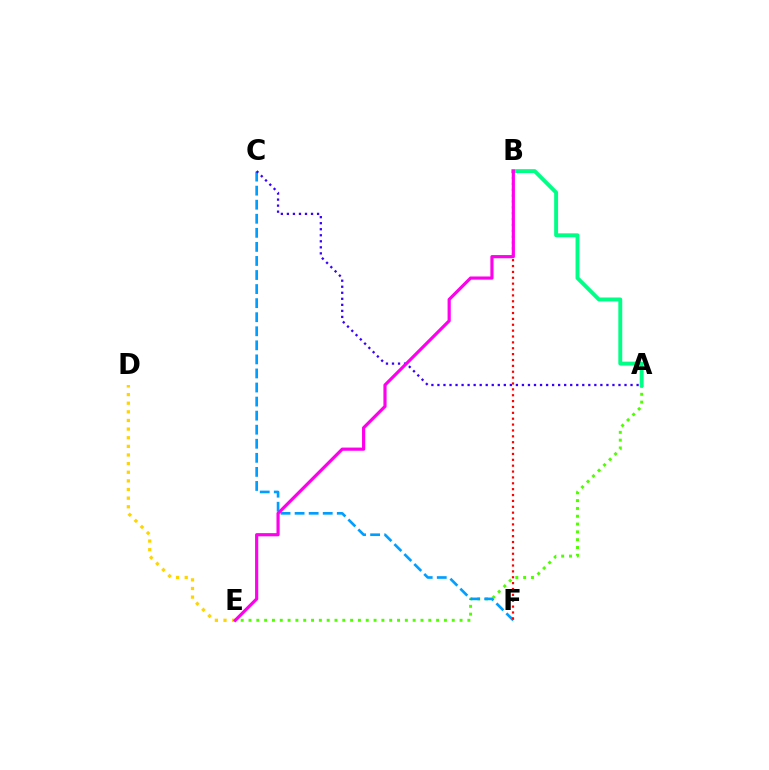{('A', 'E'): [{'color': '#4fff00', 'line_style': 'dotted', 'thickness': 2.12}], ('D', 'E'): [{'color': '#ffd500', 'line_style': 'dotted', 'thickness': 2.34}], ('C', 'F'): [{'color': '#009eff', 'line_style': 'dashed', 'thickness': 1.91}], ('A', 'B'): [{'color': '#00ff86', 'line_style': 'solid', 'thickness': 2.81}], ('A', 'C'): [{'color': '#3700ff', 'line_style': 'dotted', 'thickness': 1.64}], ('B', 'F'): [{'color': '#ff0000', 'line_style': 'dotted', 'thickness': 1.6}], ('B', 'E'): [{'color': '#ff00ed', 'line_style': 'solid', 'thickness': 2.28}]}